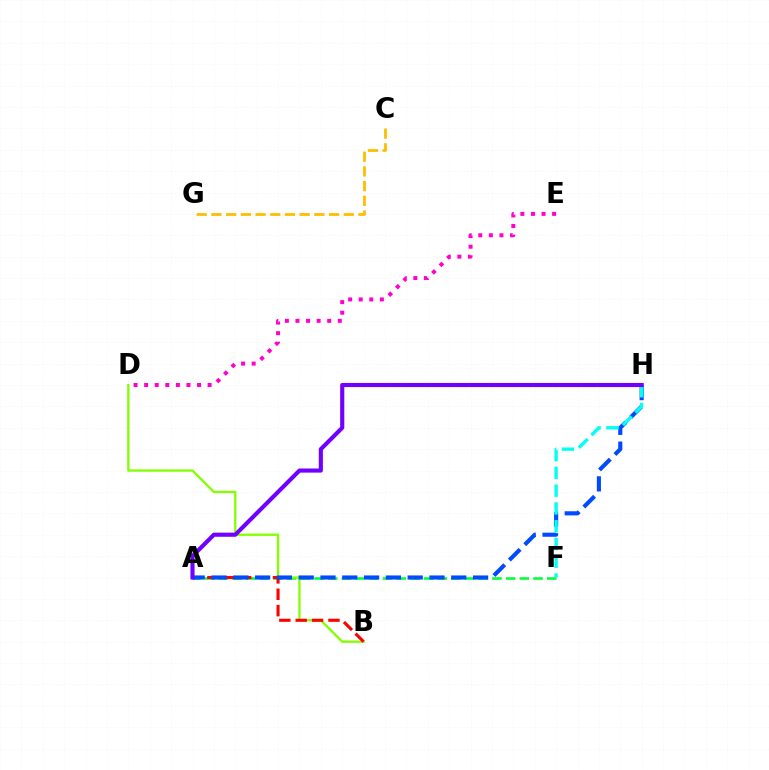{('A', 'F'): [{'color': '#00ff39', 'line_style': 'dashed', 'thickness': 1.86}], ('C', 'G'): [{'color': '#ffbd00', 'line_style': 'dashed', 'thickness': 2.0}], ('B', 'D'): [{'color': '#84ff00', 'line_style': 'solid', 'thickness': 1.67}], ('A', 'B'): [{'color': '#ff0000', 'line_style': 'dashed', 'thickness': 2.23}], ('A', 'H'): [{'color': '#004bff', 'line_style': 'dashed', 'thickness': 2.96}, {'color': '#7200ff', 'line_style': 'solid', 'thickness': 2.97}], ('D', 'E'): [{'color': '#ff00cf', 'line_style': 'dotted', 'thickness': 2.87}], ('F', 'H'): [{'color': '#00fff6', 'line_style': 'dashed', 'thickness': 2.41}]}